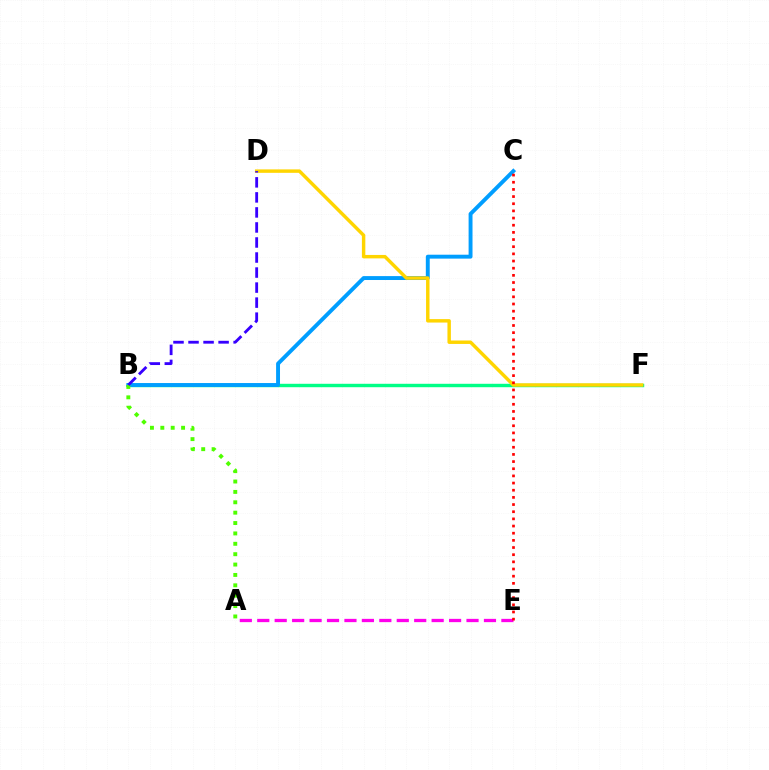{('B', 'F'): [{'color': '#00ff86', 'line_style': 'solid', 'thickness': 2.46}], ('B', 'C'): [{'color': '#009eff', 'line_style': 'solid', 'thickness': 2.81}], ('A', 'B'): [{'color': '#4fff00', 'line_style': 'dotted', 'thickness': 2.82}], ('D', 'F'): [{'color': '#ffd500', 'line_style': 'solid', 'thickness': 2.48}], ('A', 'E'): [{'color': '#ff00ed', 'line_style': 'dashed', 'thickness': 2.37}], ('B', 'D'): [{'color': '#3700ff', 'line_style': 'dashed', 'thickness': 2.04}], ('C', 'E'): [{'color': '#ff0000', 'line_style': 'dotted', 'thickness': 1.95}]}